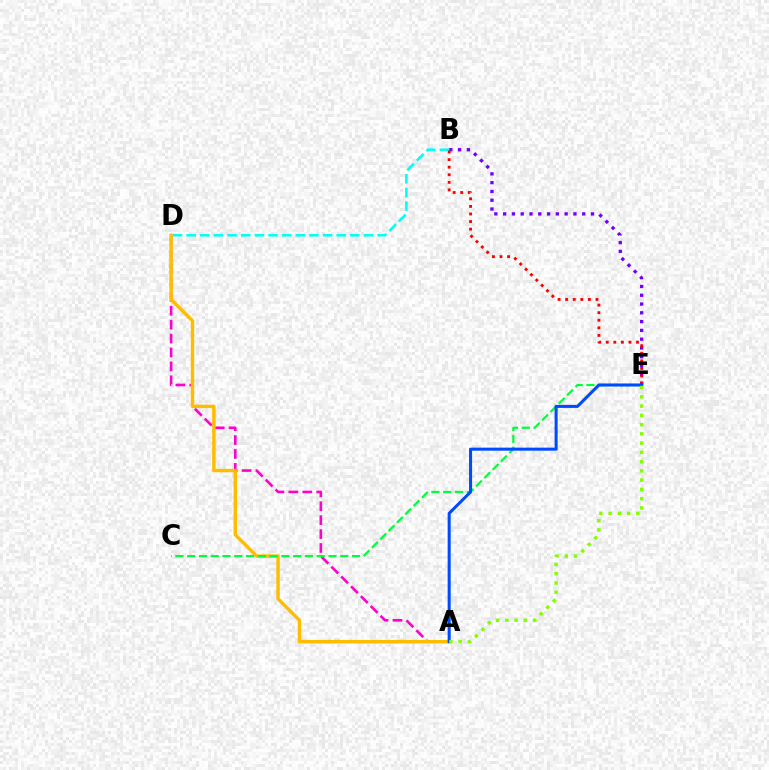{('A', 'D'): [{'color': '#ff00cf', 'line_style': 'dashed', 'thickness': 1.89}, {'color': '#ffbd00', 'line_style': 'solid', 'thickness': 2.47}], ('B', 'E'): [{'color': '#7200ff', 'line_style': 'dotted', 'thickness': 2.39}, {'color': '#ff0000', 'line_style': 'dotted', 'thickness': 2.06}], ('C', 'E'): [{'color': '#00ff39', 'line_style': 'dashed', 'thickness': 1.6}], ('B', 'D'): [{'color': '#00fff6', 'line_style': 'dashed', 'thickness': 1.85}], ('A', 'E'): [{'color': '#004bff', 'line_style': 'solid', 'thickness': 2.19}, {'color': '#84ff00', 'line_style': 'dotted', 'thickness': 2.51}]}